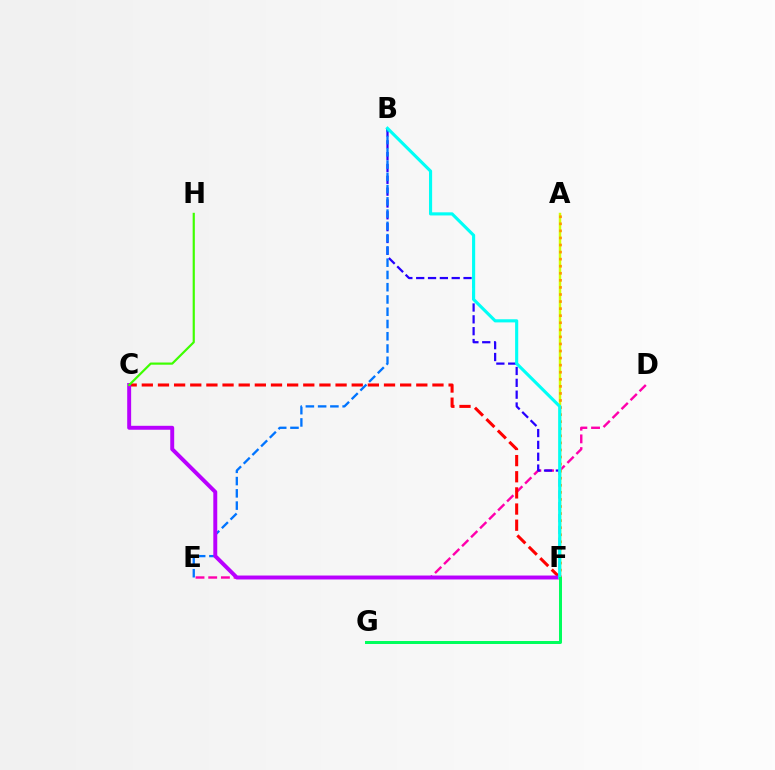{('D', 'E'): [{'color': '#ff00ac', 'line_style': 'dashed', 'thickness': 1.73}], ('C', 'F'): [{'color': '#ff0000', 'line_style': 'dashed', 'thickness': 2.19}, {'color': '#b900ff', 'line_style': 'solid', 'thickness': 2.83}], ('B', 'F'): [{'color': '#2500ff', 'line_style': 'dashed', 'thickness': 1.61}, {'color': '#00fff6', 'line_style': 'solid', 'thickness': 2.25}], ('B', 'E'): [{'color': '#0074ff', 'line_style': 'dashed', 'thickness': 1.67}], ('C', 'H'): [{'color': '#3dff00', 'line_style': 'solid', 'thickness': 1.58}], ('A', 'F'): [{'color': '#d1ff00', 'line_style': 'solid', 'thickness': 1.78}, {'color': '#ff9400', 'line_style': 'dotted', 'thickness': 1.92}], ('F', 'G'): [{'color': '#00ff5c', 'line_style': 'solid', 'thickness': 2.15}]}